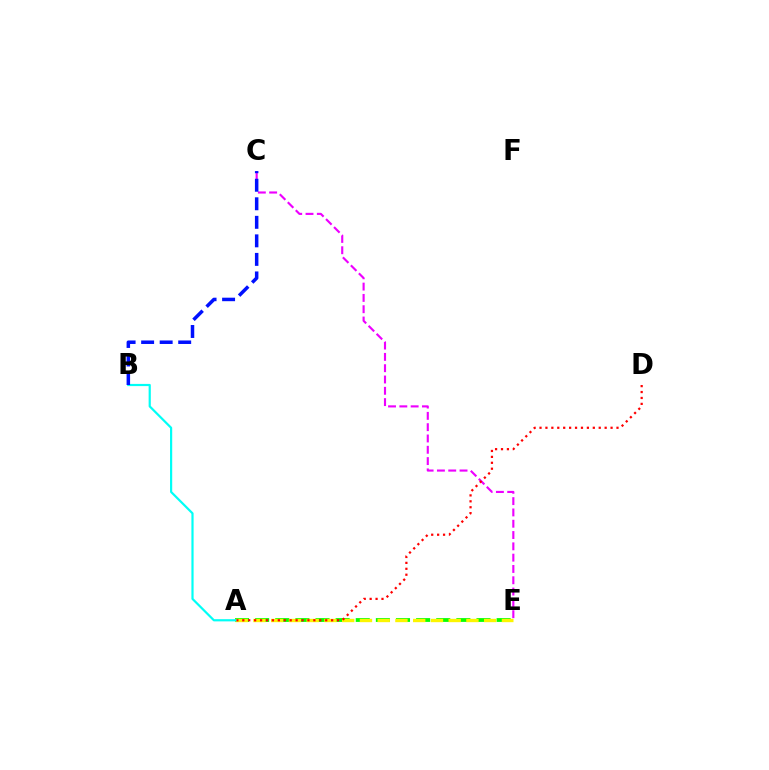{('A', 'E'): [{'color': '#08ff00', 'line_style': 'dashed', 'thickness': 2.73}, {'color': '#fcf500', 'line_style': 'dashed', 'thickness': 2.41}], ('C', 'E'): [{'color': '#ee00ff', 'line_style': 'dashed', 'thickness': 1.54}], ('A', 'D'): [{'color': '#ff0000', 'line_style': 'dotted', 'thickness': 1.61}], ('A', 'B'): [{'color': '#00fff6', 'line_style': 'solid', 'thickness': 1.58}], ('B', 'C'): [{'color': '#0010ff', 'line_style': 'dashed', 'thickness': 2.52}]}